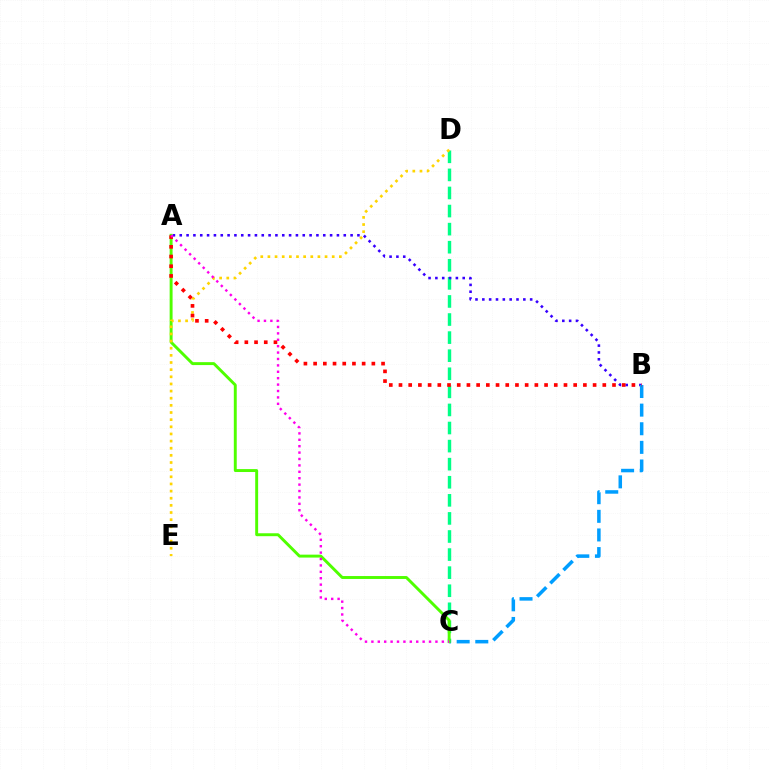{('C', 'D'): [{'color': '#00ff86', 'line_style': 'dashed', 'thickness': 2.46}], ('A', 'B'): [{'color': '#3700ff', 'line_style': 'dotted', 'thickness': 1.86}, {'color': '#ff0000', 'line_style': 'dotted', 'thickness': 2.64}], ('B', 'C'): [{'color': '#009eff', 'line_style': 'dashed', 'thickness': 2.53}], ('A', 'C'): [{'color': '#4fff00', 'line_style': 'solid', 'thickness': 2.11}, {'color': '#ff00ed', 'line_style': 'dotted', 'thickness': 1.74}], ('D', 'E'): [{'color': '#ffd500', 'line_style': 'dotted', 'thickness': 1.94}]}